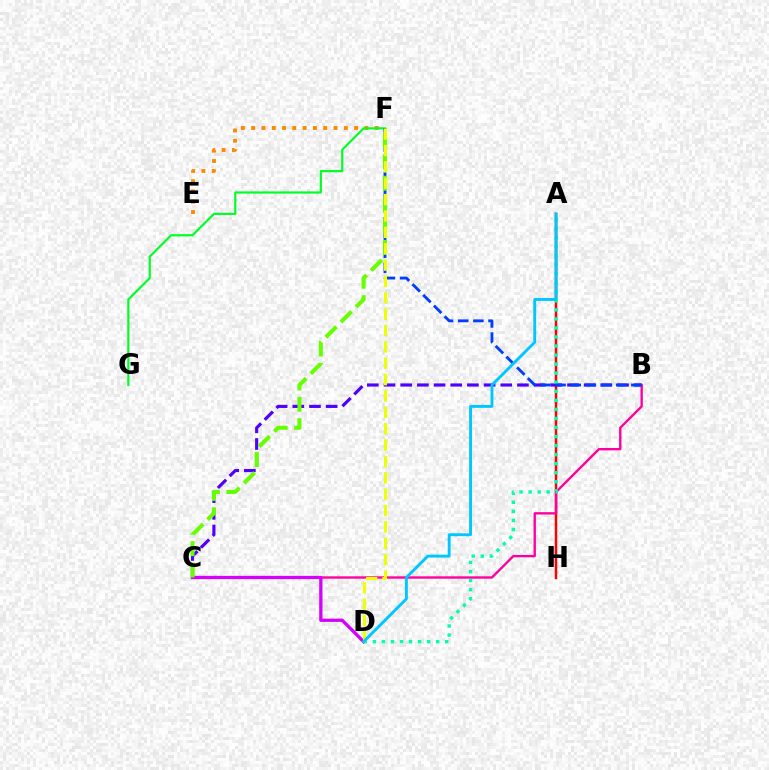{('A', 'H'): [{'color': '#ff0000', 'line_style': 'solid', 'thickness': 1.79}], ('E', 'F'): [{'color': '#ff8800', 'line_style': 'dotted', 'thickness': 2.8}], ('B', 'C'): [{'color': '#4f00ff', 'line_style': 'dashed', 'thickness': 2.27}, {'color': '#ff00a0', 'line_style': 'solid', 'thickness': 1.7}], ('F', 'G'): [{'color': '#00ff27', 'line_style': 'solid', 'thickness': 1.58}], ('A', 'D'): [{'color': '#00ffaf', 'line_style': 'dotted', 'thickness': 2.46}, {'color': '#00c7ff', 'line_style': 'solid', 'thickness': 2.08}], ('B', 'F'): [{'color': '#003fff', 'line_style': 'dashed', 'thickness': 2.06}], ('C', 'D'): [{'color': '#d600ff', 'line_style': 'solid', 'thickness': 2.37}], ('C', 'F'): [{'color': '#66ff00', 'line_style': 'dashed', 'thickness': 2.9}], ('D', 'F'): [{'color': '#eeff00', 'line_style': 'dashed', 'thickness': 2.22}]}